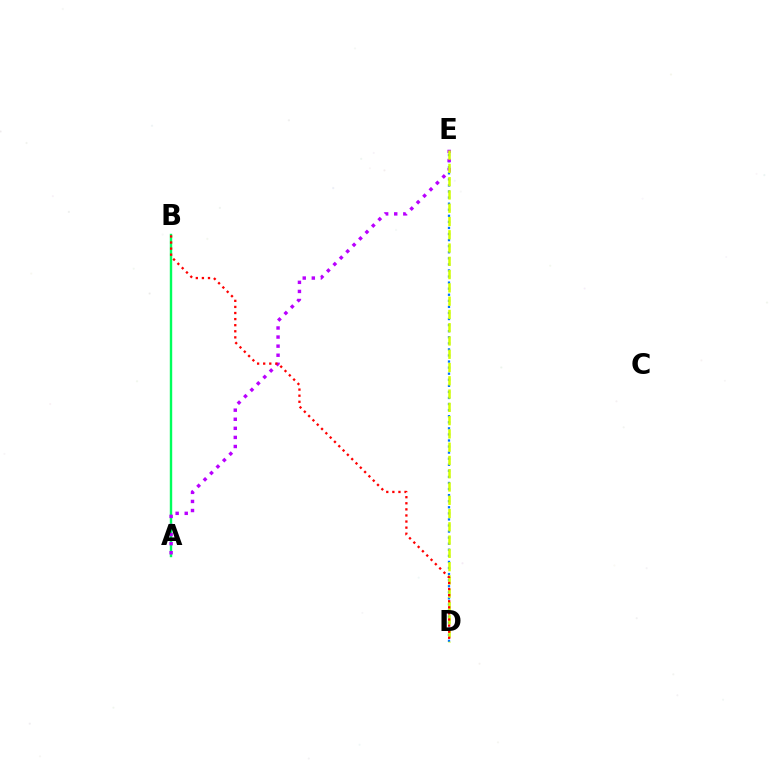{('A', 'B'): [{'color': '#00ff5c', 'line_style': 'solid', 'thickness': 1.73}], ('D', 'E'): [{'color': '#0074ff', 'line_style': 'dotted', 'thickness': 1.65}, {'color': '#d1ff00', 'line_style': 'dashed', 'thickness': 1.8}], ('A', 'E'): [{'color': '#b900ff', 'line_style': 'dotted', 'thickness': 2.47}], ('B', 'D'): [{'color': '#ff0000', 'line_style': 'dotted', 'thickness': 1.65}]}